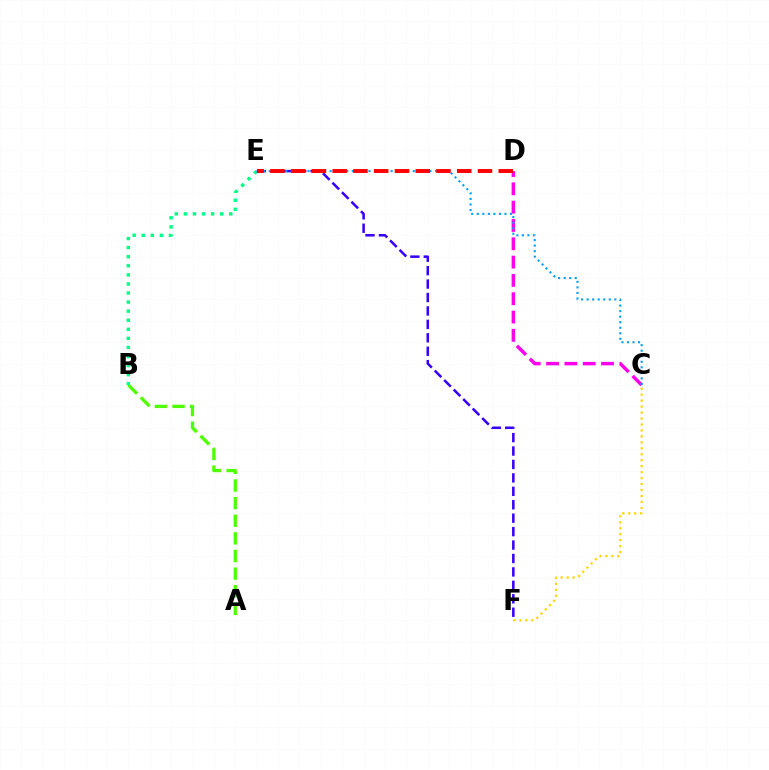{('A', 'B'): [{'color': '#4fff00', 'line_style': 'dashed', 'thickness': 2.39}], ('C', 'D'): [{'color': '#ff00ed', 'line_style': 'dashed', 'thickness': 2.49}], ('B', 'E'): [{'color': '#00ff86', 'line_style': 'dotted', 'thickness': 2.47}], ('C', 'F'): [{'color': '#ffd500', 'line_style': 'dotted', 'thickness': 1.62}], ('E', 'F'): [{'color': '#3700ff', 'line_style': 'dashed', 'thickness': 1.82}], ('C', 'E'): [{'color': '#009eff', 'line_style': 'dotted', 'thickness': 1.51}], ('D', 'E'): [{'color': '#ff0000', 'line_style': 'dashed', 'thickness': 2.82}]}